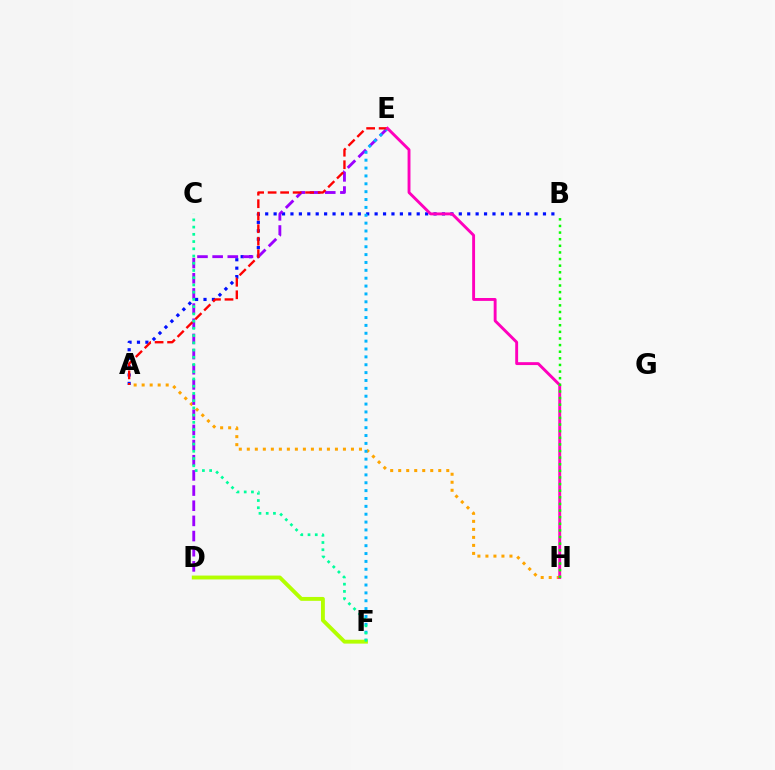{('A', 'B'): [{'color': '#0010ff', 'line_style': 'dotted', 'thickness': 2.29}], ('A', 'H'): [{'color': '#ffa500', 'line_style': 'dotted', 'thickness': 2.18}], ('D', 'E'): [{'color': '#9b00ff', 'line_style': 'dashed', 'thickness': 2.06}], ('E', 'F'): [{'color': '#00b5ff', 'line_style': 'dotted', 'thickness': 2.14}], ('A', 'E'): [{'color': '#ff0000', 'line_style': 'dashed', 'thickness': 1.7}], ('D', 'F'): [{'color': '#b3ff00', 'line_style': 'solid', 'thickness': 2.79}], ('C', 'F'): [{'color': '#00ff9d', 'line_style': 'dotted', 'thickness': 1.96}], ('E', 'H'): [{'color': '#ff00bd', 'line_style': 'solid', 'thickness': 2.08}], ('B', 'H'): [{'color': '#08ff00', 'line_style': 'dotted', 'thickness': 1.8}]}